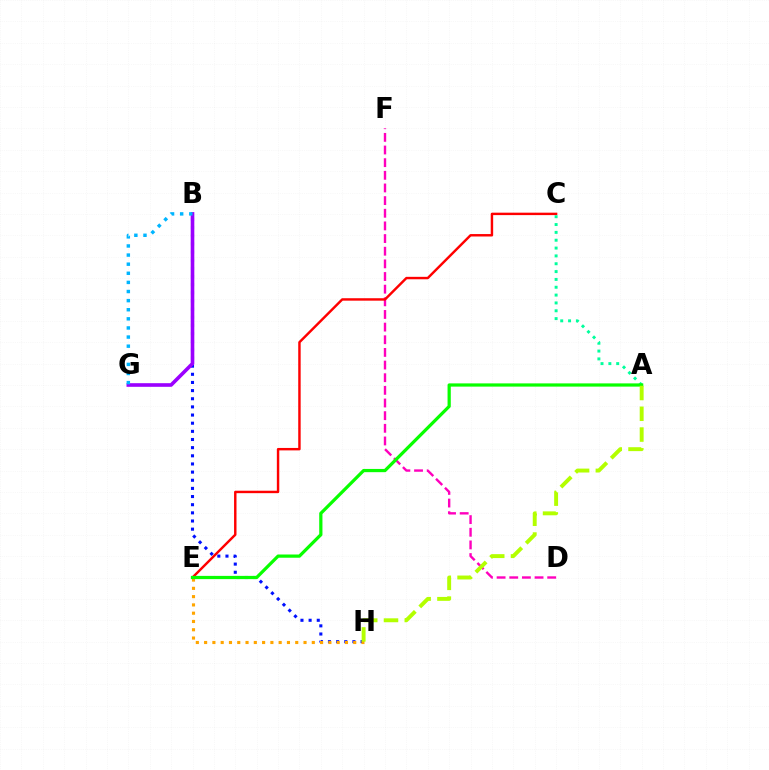{('B', 'H'): [{'color': '#0010ff', 'line_style': 'dotted', 'thickness': 2.21}], ('B', 'G'): [{'color': '#9b00ff', 'line_style': 'solid', 'thickness': 2.61}, {'color': '#00b5ff', 'line_style': 'dotted', 'thickness': 2.48}], ('D', 'F'): [{'color': '#ff00bd', 'line_style': 'dashed', 'thickness': 1.72}], ('E', 'H'): [{'color': '#ffa500', 'line_style': 'dotted', 'thickness': 2.25}], ('C', 'E'): [{'color': '#ff0000', 'line_style': 'solid', 'thickness': 1.75}], ('A', 'C'): [{'color': '#00ff9d', 'line_style': 'dotted', 'thickness': 2.13}], ('A', 'E'): [{'color': '#08ff00', 'line_style': 'solid', 'thickness': 2.33}], ('A', 'H'): [{'color': '#b3ff00', 'line_style': 'dashed', 'thickness': 2.82}]}